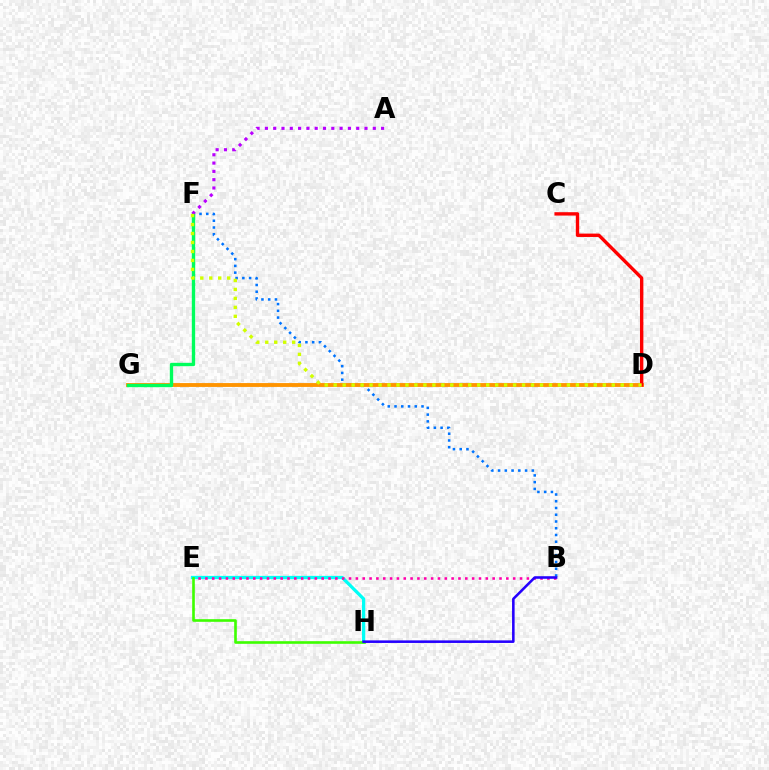{('E', 'H'): [{'color': '#00fff6', 'line_style': 'solid', 'thickness': 2.35}, {'color': '#3dff00', 'line_style': 'solid', 'thickness': 1.89}], ('B', 'F'): [{'color': '#0074ff', 'line_style': 'dotted', 'thickness': 1.83}], ('D', 'G'): [{'color': '#ff9400', 'line_style': 'solid', 'thickness': 2.78}], ('F', 'G'): [{'color': '#00ff5c', 'line_style': 'solid', 'thickness': 2.43}], ('B', 'E'): [{'color': '#ff00ac', 'line_style': 'dotted', 'thickness': 1.86}], ('C', 'D'): [{'color': '#ff0000', 'line_style': 'solid', 'thickness': 2.43}], ('A', 'F'): [{'color': '#b900ff', 'line_style': 'dotted', 'thickness': 2.26}], ('B', 'H'): [{'color': '#2500ff', 'line_style': 'solid', 'thickness': 1.85}], ('D', 'F'): [{'color': '#d1ff00', 'line_style': 'dotted', 'thickness': 2.44}]}